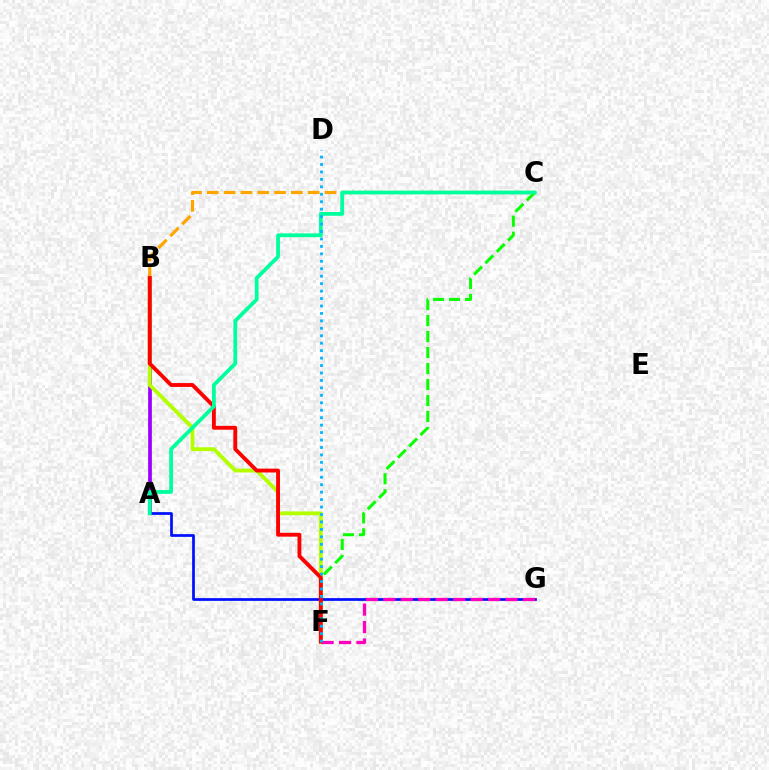{('A', 'B'): [{'color': '#9b00ff', 'line_style': 'solid', 'thickness': 2.68}], ('B', 'F'): [{'color': '#b3ff00', 'line_style': 'solid', 'thickness': 2.78}, {'color': '#ff0000', 'line_style': 'solid', 'thickness': 2.78}], ('A', 'G'): [{'color': '#0010ff', 'line_style': 'solid', 'thickness': 1.97}], ('F', 'G'): [{'color': '#ff00bd', 'line_style': 'dashed', 'thickness': 2.37}], ('C', 'F'): [{'color': '#08ff00', 'line_style': 'dashed', 'thickness': 2.17}], ('B', 'C'): [{'color': '#ffa500', 'line_style': 'dashed', 'thickness': 2.28}], ('A', 'C'): [{'color': '#00ff9d', 'line_style': 'solid', 'thickness': 2.73}], ('D', 'F'): [{'color': '#00b5ff', 'line_style': 'dotted', 'thickness': 2.02}]}